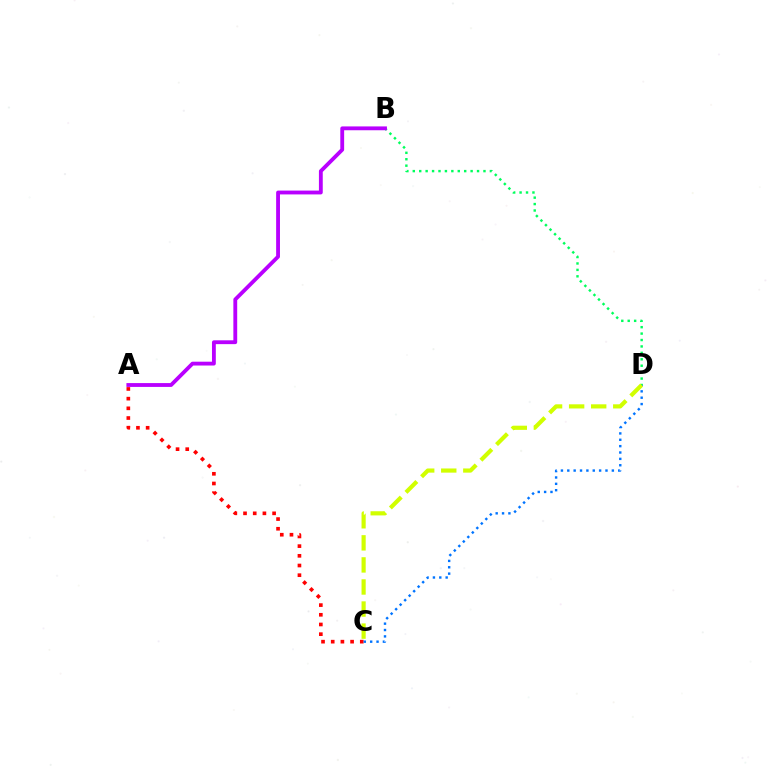{('A', 'C'): [{'color': '#ff0000', 'line_style': 'dotted', 'thickness': 2.63}], ('B', 'D'): [{'color': '#00ff5c', 'line_style': 'dotted', 'thickness': 1.75}], ('C', 'D'): [{'color': '#0074ff', 'line_style': 'dotted', 'thickness': 1.73}, {'color': '#d1ff00', 'line_style': 'dashed', 'thickness': 3.0}], ('A', 'B'): [{'color': '#b900ff', 'line_style': 'solid', 'thickness': 2.76}]}